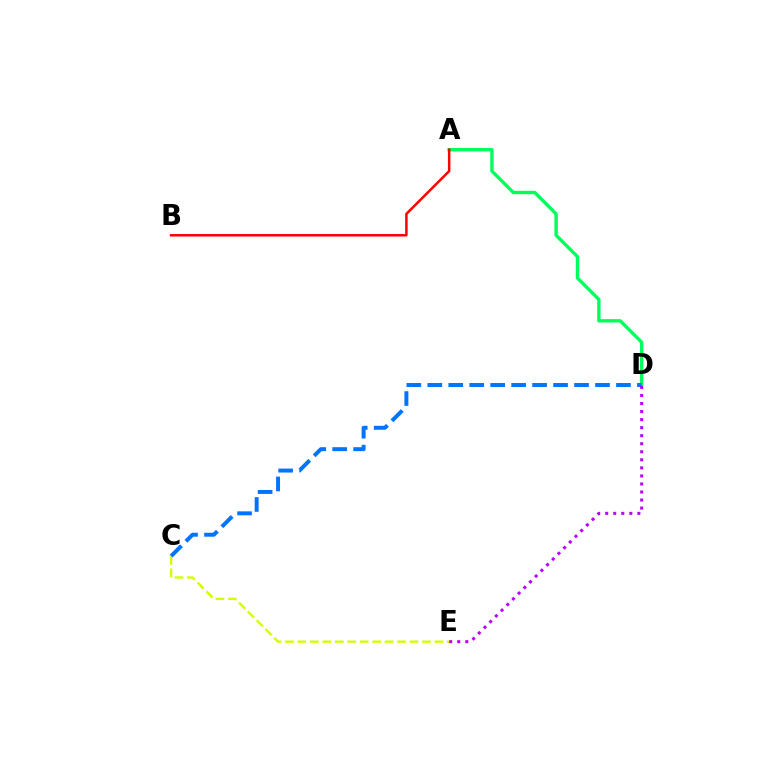{('C', 'E'): [{'color': '#d1ff00', 'line_style': 'dashed', 'thickness': 1.69}], ('A', 'D'): [{'color': '#00ff5c', 'line_style': 'solid', 'thickness': 2.42}], ('C', 'D'): [{'color': '#0074ff', 'line_style': 'dashed', 'thickness': 2.85}], ('A', 'B'): [{'color': '#ff0000', 'line_style': 'solid', 'thickness': 1.8}], ('D', 'E'): [{'color': '#b900ff', 'line_style': 'dotted', 'thickness': 2.19}]}